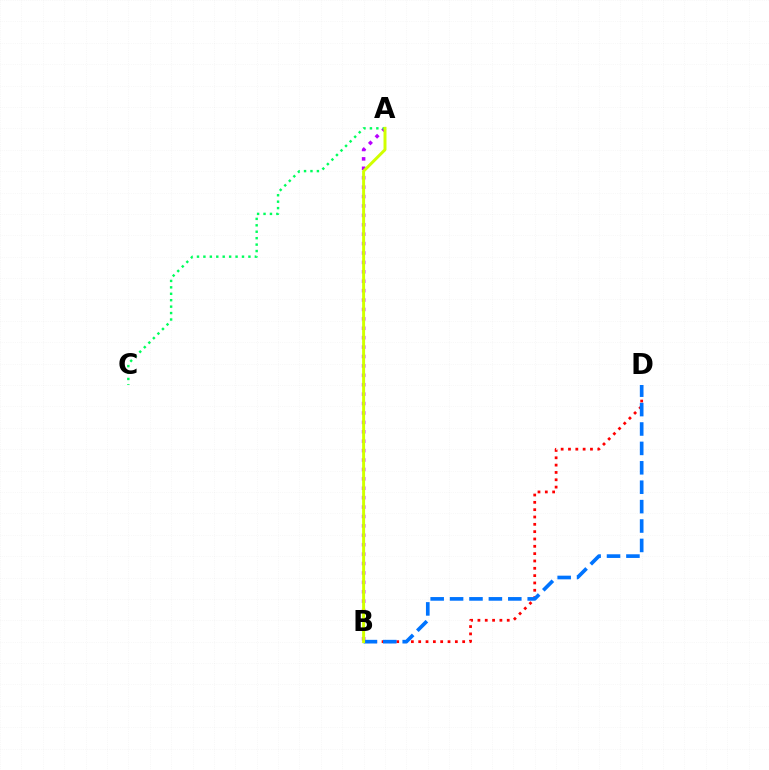{('A', 'B'): [{'color': '#b900ff', 'line_style': 'dotted', 'thickness': 2.56}, {'color': '#d1ff00', 'line_style': 'solid', 'thickness': 2.14}], ('B', 'D'): [{'color': '#ff0000', 'line_style': 'dotted', 'thickness': 1.99}, {'color': '#0074ff', 'line_style': 'dashed', 'thickness': 2.64}], ('A', 'C'): [{'color': '#00ff5c', 'line_style': 'dotted', 'thickness': 1.75}]}